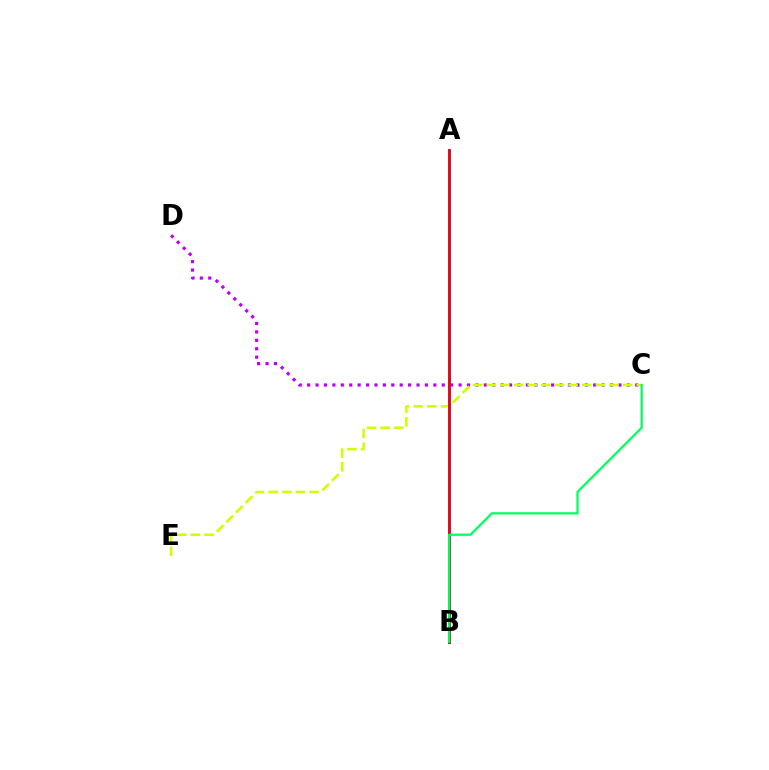{('C', 'D'): [{'color': '#b900ff', 'line_style': 'dotted', 'thickness': 2.29}], ('C', 'E'): [{'color': '#d1ff00', 'line_style': 'dashed', 'thickness': 1.85}], ('A', 'B'): [{'color': '#0074ff', 'line_style': 'solid', 'thickness': 2.15}, {'color': '#ff0000', 'line_style': 'solid', 'thickness': 1.86}], ('B', 'C'): [{'color': '#00ff5c', 'line_style': 'solid', 'thickness': 1.61}]}